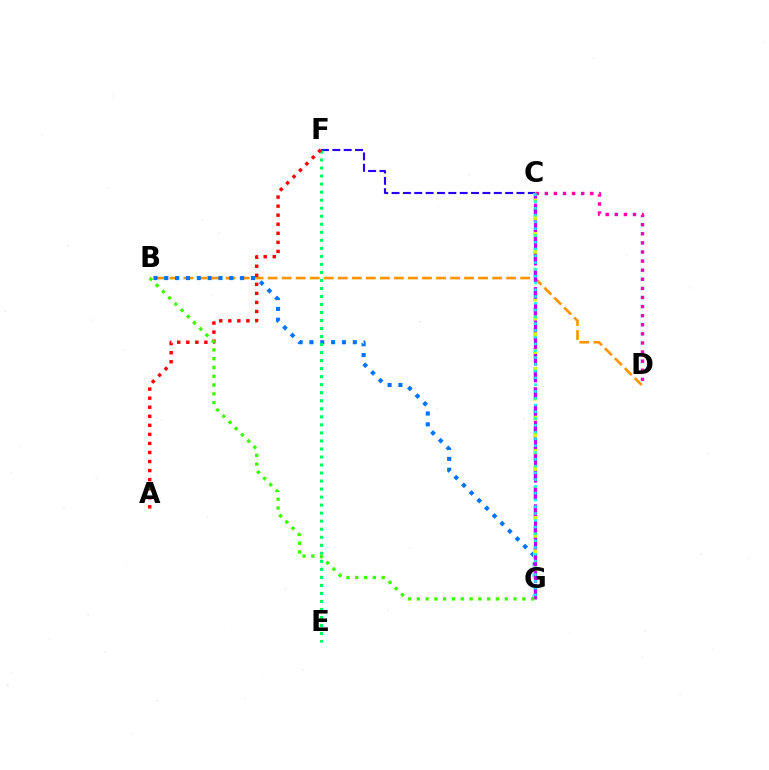{('B', 'D'): [{'color': '#ff9400', 'line_style': 'dashed', 'thickness': 1.91}], ('B', 'G'): [{'color': '#0074ff', 'line_style': 'dotted', 'thickness': 2.94}, {'color': '#3dff00', 'line_style': 'dotted', 'thickness': 2.39}], ('C', 'F'): [{'color': '#2500ff', 'line_style': 'dashed', 'thickness': 1.54}], ('C', 'G'): [{'color': '#d1ff00', 'line_style': 'dashed', 'thickness': 2.69}, {'color': '#b900ff', 'line_style': 'dashed', 'thickness': 2.27}, {'color': '#00fff6', 'line_style': 'dotted', 'thickness': 1.84}], ('E', 'F'): [{'color': '#00ff5c', 'line_style': 'dotted', 'thickness': 2.18}], ('A', 'F'): [{'color': '#ff0000', 'line_style': 'dotted', 'thickness': 2.46}], ('C', 'D'): [{'color': '#ff00ac', 'line_style': 'dotted', 'thickness': 2.47}]}